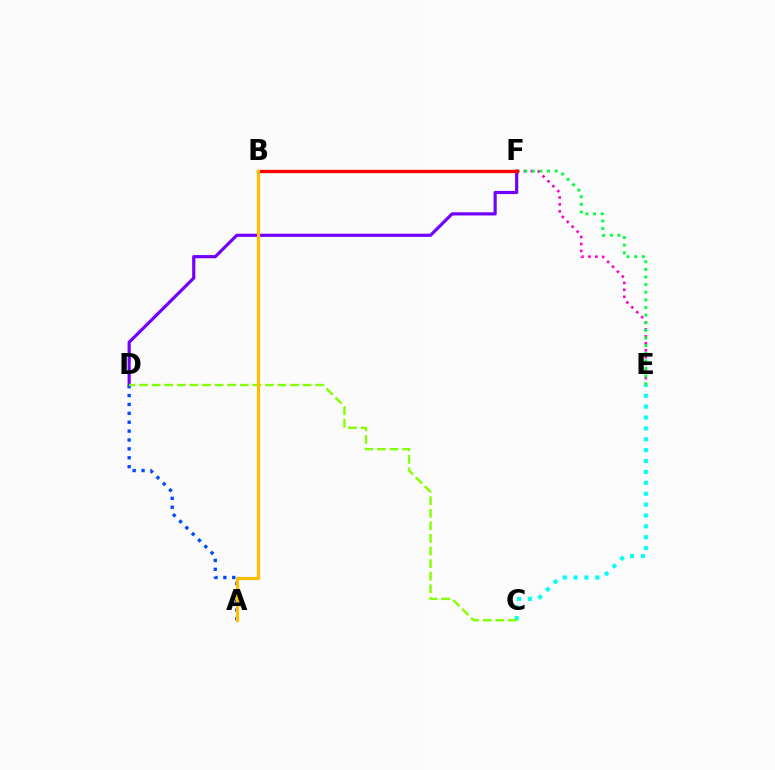{('D', 'F'): [{'color': '#7200ff', 'line_style': 'solid', 'thickness': 2.29}], ('E', 'F'): [{'color': '#ff00cf', 'line_style': 'dotted', 'thickness': 1.89}, {'color': '#00ff39', 'line_style': 'dotted', 'thickness': 2.07}], ('A', 'D'): [{'color': '#004bff', 'line_style': 'dotted', 'thickness': 2.41}], ('C', 'E'): [{'color': '#00fff6', 'line_style': 'dotted', 'thickness': 2.96}], ('B', 'F'): [{'color': '#ff0000', 'line_style': 'solid', 'thickness': 2.4}], ('C', 'D'): [{'color': '#84ff00', 'line_style': 'dashed', 'thickness': 1.71}], ('A', 'B'): [{'color': '#ffbd00', 'line_style': 'solid', 'thickness': 2.28}]}